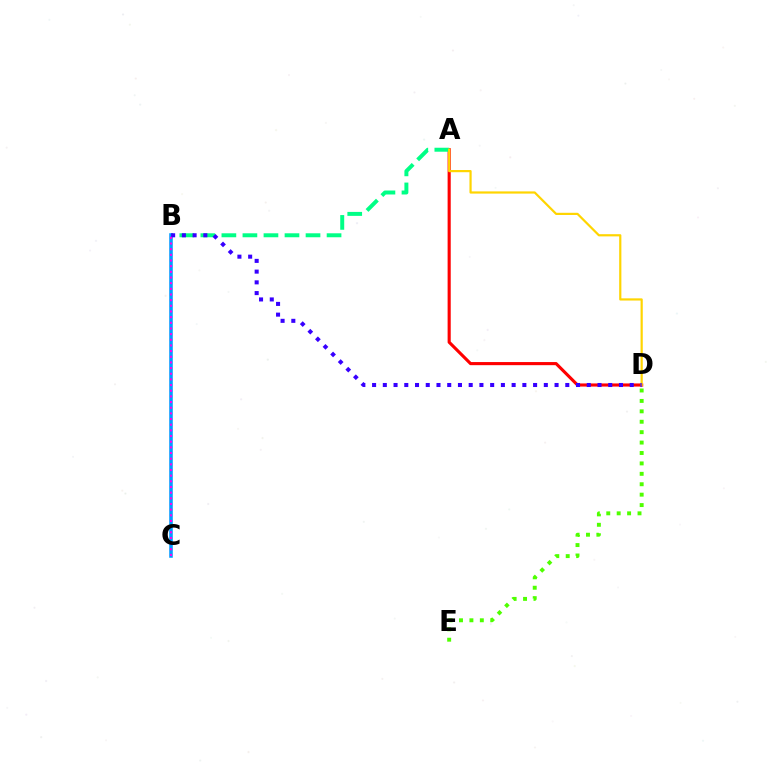{('A', 'D'): [{'color': '#ff0000', 'line_style': 'solid', 'thickness': 2.24}, {'color': '#ffd500', 'line_style': 'solid', 'thickness': 1.58}], ('A', 'B'): [{'color': '#00ff86', 'line_style': 'dashed', 'thickness': 2.86}], ('B', 'C'): [{'color': '#009eff', 'line_style': 'solid', 'thickness': 2.57}, {'color': '#ff00ed', 'line_style': 'dotted', 'thickness': 1.54}], ('B', 'D'): [{'color': '#3700ff', 'line_style': 'dotted', 'thickness': 2.92}], ('D', 'E'): [{'color': '#4fff00', 'line_style': 'dotted', 'thickness': 2.83}]}